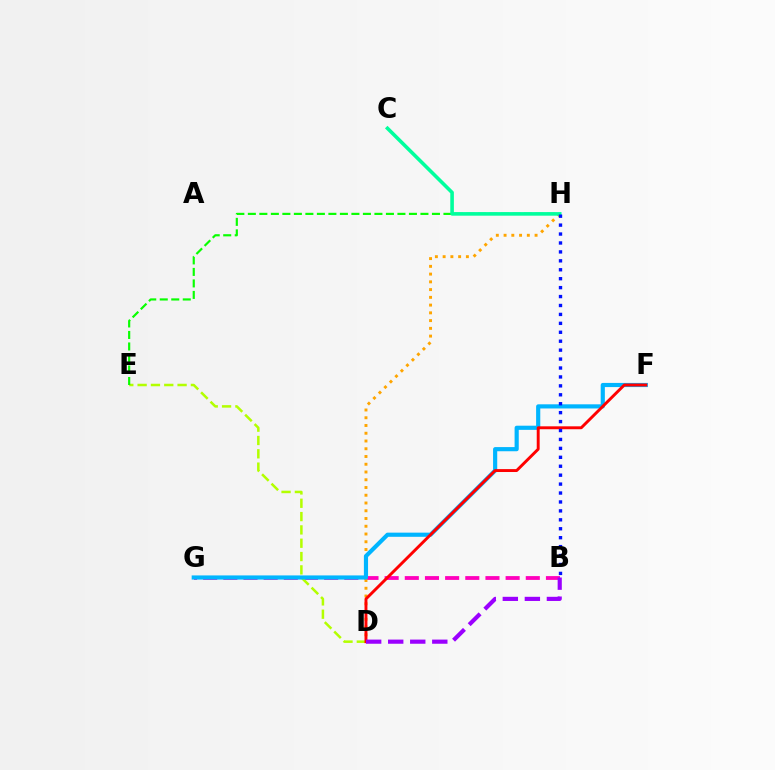{('B', 'G'): [{'color': '#ff00bd', 'line_style': 'dashed', 'thickness': 2.74}], ('D', 'H'): [{'color': '#ffa500', 'line_style': 'dotted', 'thickness': 2.11}], ('D', 'E'): [{'color': '#b3ff00', 'line_style': 'dashed', 'thickness': 1.81}], ('E', 'H'): [{'color': '#08ff00', 'line_style': 'dashed', 'thickness': 1.56}], ('F', 'G'): [{'color': '#00b5ff', 'line_style': 'solid', 'thickness': 2.99}], ('D', 'F'): [{'color': '#ff0000', 'line_style': 'solid', 'thickness': 2.1}], ('C', 'H'): [{'color': '#00ff9d', 'line_style': 'solid', 'thickness': 2.59}], ('B', 'H'): [{'color': '#0010ff', 'line_style': 'dotted', 'thickness': 2.43}], ('B', 'D'): [{'color': '#9b00ff', 'line_style': 'dashed', 'thickness': 2.99}]}